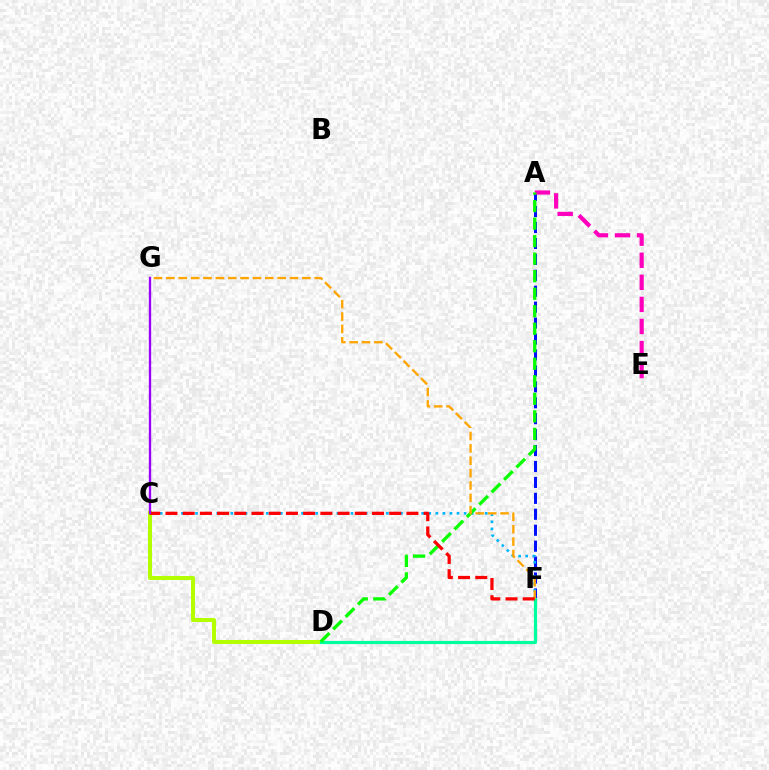{('C', 'D'): [{'color': '#b3ff00', 'line_style': 'solid', 'thickness': 2.88}], ('A', 'F'): [{'color': '#0010ff', 'line_style': 'dashed', 'thickness': 2.16}], ('A', 'E'): [{'color': '#ff00bd', 'line_style': 'dashed', 'thickness': 3.0}], ('C', 'F'): [{'color': '#00b5ff', 'line_style': 'dotted', 'thickness': 1.92}, {'color': '#ff0000', 'line_style': 'dashed', 'thickness': 2.34}], ('D', 'F'): [{'color': '#00ff9d', 'line_style': 'solid', 'thickness': 2.28}], ('A', 'D'): [{'color': '#08ff00', 'line_style': 'dashed', 'thickness': 2.38}], ('F', 'G'): [{'color': '#ffa500', 'line_style': 'dashed', 'thickness': 1.68}], ('C', 'G'): [{'color': '#9b00ff', 'line_style': 'solid', 'thickness': 1.69}]}